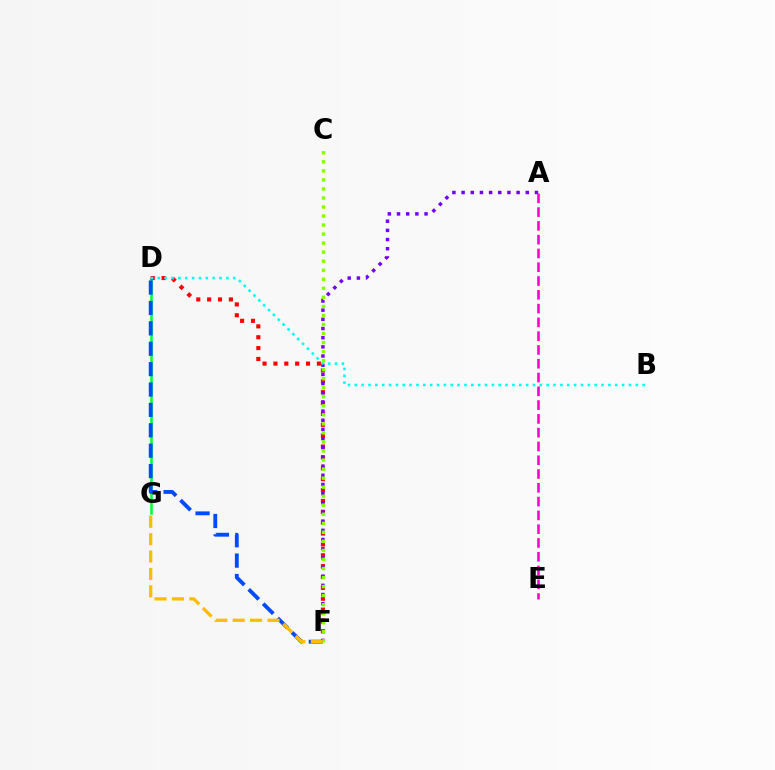{('D', 'G'): [{'color': '#00ff39', 'line_style': 'solid', 'thickness': 1.86}], ('D', 'F'): [{'color': '#ff0000', 'line_style': 'dotted', 'thickness': 2.95}, {'color': '#004bff', 'line_style': 'dashed', 'thickness': 2.77}], ('A', 'F'): [{'color': '#7200ff', 'line_style': 'dotted', 'thickness': 2.49}], ('B', 'D'): [{'color': '#00fff6', 'line_style': 'dotted', 'thickness': 1.86}], ('C', 'F'): [{'color': '#84ff00', 'line_style': 'dotted', 'thickness': 2.46}], ('A', 'E'): [{'color': '#ff00cf', 'line_style': 'dashed', 'thickness': 1.87}], ('F', 'G'): [{'color': '#ffbd00', 'line_style': 'dashed', 'thickness': 2.36}]}